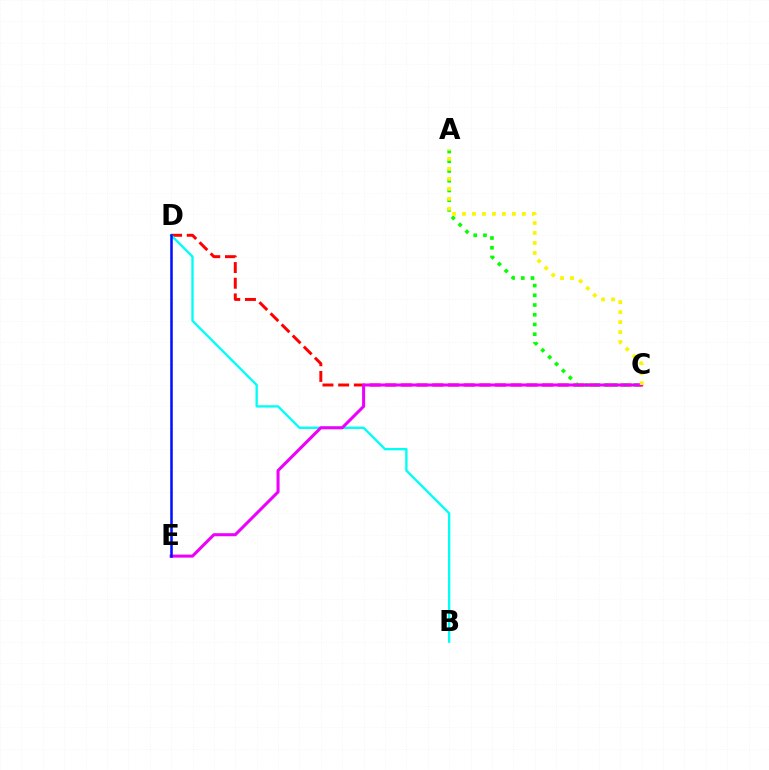{('C', 'D'): [{'color': '#ff0000', 'line_style': 'dashed', 'thickness': 2.13}], ('B', 'D'): [{'color': '#00fff6', 'line_style': 'solid', 'thickness': 1.69}], ('A', 'C'): [{'color': '#08ff00', 'line_style': 'dotted', 'thickness': 2.64}, {'color': '#fcf500', 'line_style': 'dotted', 'thickness': 2.71}], ('C', 'E'): [{'color': '#ee00ff', 'line_style': 'solid', 'thickness': 2.19}], ('D', 'E'): [{'color': '#0010ff', 'line_style': 'solid', 'thickness': 1.82}]}